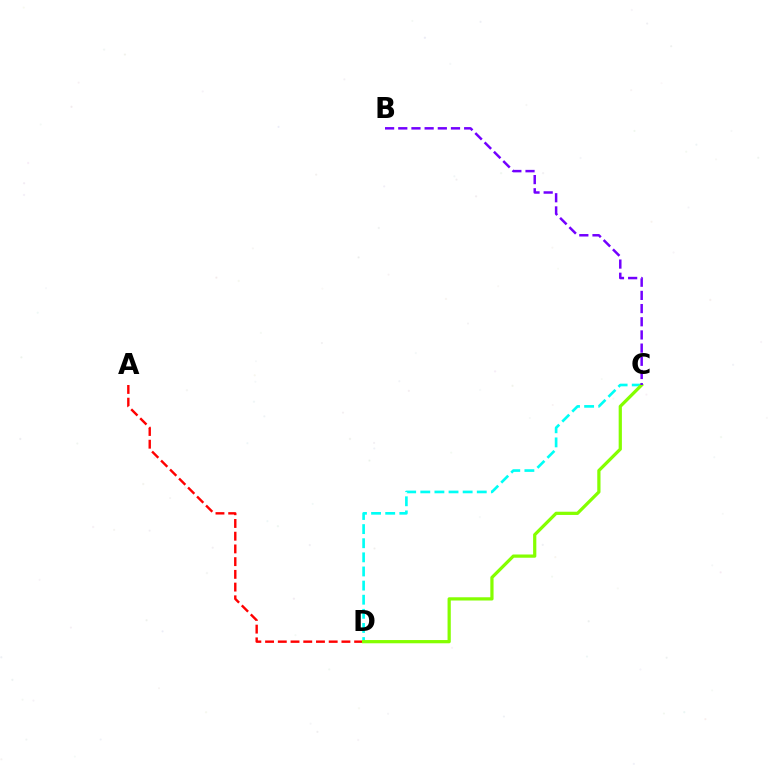{('A', 'D'): [{'color': '#ff0000', 'line_style': 'dashed', 'thickness': 1.73}], ('C', 'D'): [{'color': '#00fff6', 'line_style': 'dashed', 'thickness': 1.92}, {'color': '#84ff00', 'line_style': 'solid', 'thickness': 2.32}], ('B', 'C'): [{'color': '#7200ff', 'line_style': 'dashed', 'thickness': 1.79}]}